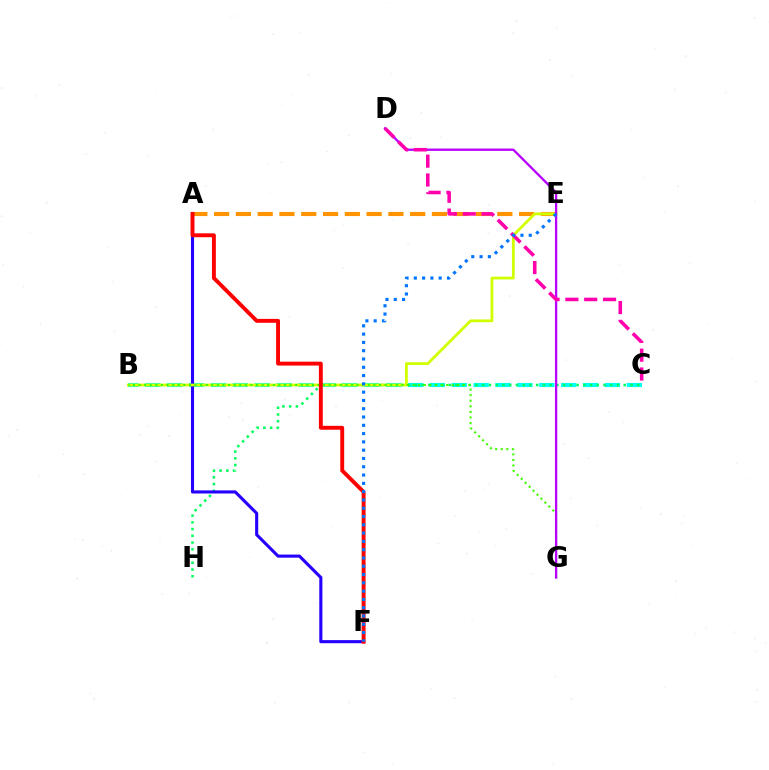{('B', 'C'): [{'color': '#00fff6', 'line_style': 'dashed', 'thickness': 2.97}], ('A', 'E'): [{'color': '#ff9400', 'line_style': 'dashed', 'thickness': 2.96}], ('C', 'H'): [{'color': '#00ff5c', 'line_style': 'dotted', 'thickness': 1.83}], ('A', 'F'): [{'color': '#2500ff', 'line_style': 'solid', 'thickness': 2.23}, {'color': '#ff0000', 'line_style': 'solid', 'thickness': 2.81}], ('B', 'E'): [{'color': '#d1ff00', 'line_style': 'solid', 'thickness': 2.01}], ('B', 'G'): [{'color': '#3dff00', 'line_style': 'dotted', 'thickness': 1.52}], ('D', 'G'): [{'color': '#b900ff', 'line_style': 'solid', 'thickness': 1.67}], ('C', 'D'): [{'color': '#ff00ac', 'line_style': 'dashed', 'thickness': 2.56}], ('E', 'F'): [{'color': '#0074ff', 'line_style': 'dotted', 'thickness': 2.25}]}